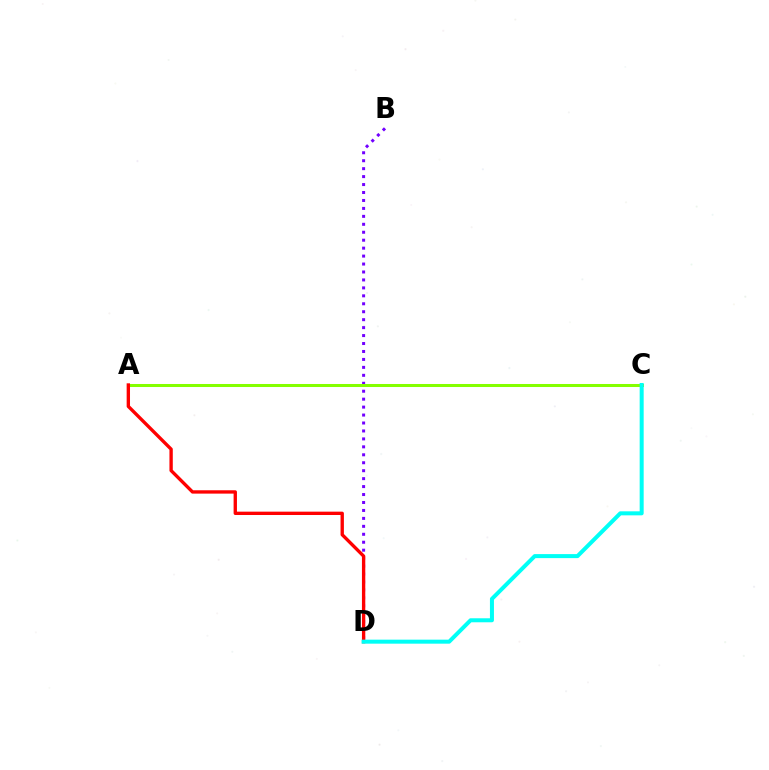{('B', 'D'): [{'color': '#7200ff', 'line_style': 'dotted', 'thickness': 2.16}], ('A', 'C'): [{'color': '#84ff00', 'line_style': 'solid', 'thickness': 2.18}], ('A', 'D'): [{'color': '#ff0000', 'line_style': 'solid', 'thickness': 2.41}], ('C', 'D'): [{'color': '#00fff6', 'line_style': 'solid', 'thickness': 2.89}]}